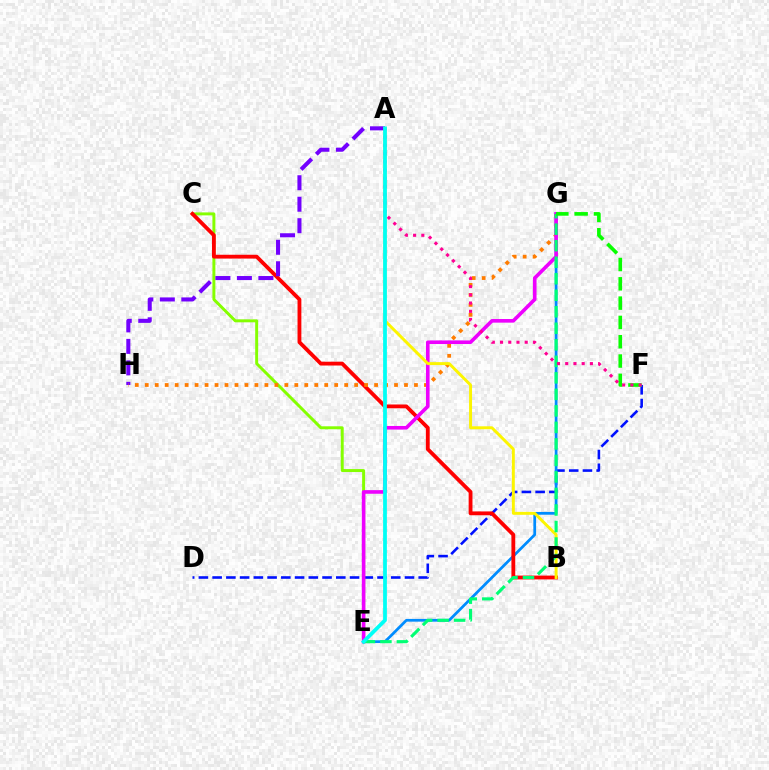{('D', 'F'): [{'color': '#0010ff', 'line_style': 'dashed', 'thickness': 1.87}], ('E', 'G'): [{'color': '#008cff', 'line_style': 'solid', 'thickness': 1.98}, {'color': '#ee00ff', 'line_style': 'solid', 'thickness': 2.6}, {'color': '#00ff74', 'line_style': 'dashed', 'thickness': 2.24}], ('C', 'E'): [{'color': '#84ff00', 'line_style': 'solid', 'thickness': 2.13}], ('B', 'C'): [{'color': '#ff0000', 'line_style': 'solid', 'thickness': 2.75}], ('A', 'H'): [{'color': '#7200ff', 'line_style': 'dashed', 'thickness': 2.92}], ('G', 'H'): [{'color': '#ff7c00', 'line_style': 'dotted', 'thickness': 2.71}], ('A', 'B'): [{'color': '#fcf500', 'line_style': 'solid', 'thickness': 2.12}], ('F', 'G'): [{'color': '#08ff00', 'line_style': 'dashed', 'thickness': 2.62}], ('A', 'F'): [{'color': '#ff0094', 'line_style': 'dotted', 'thickness': 2.23}], ('A', 'E'): [{'color': '#00fff6', 'line_style': 'solid', 'thickness': 2.71}]}